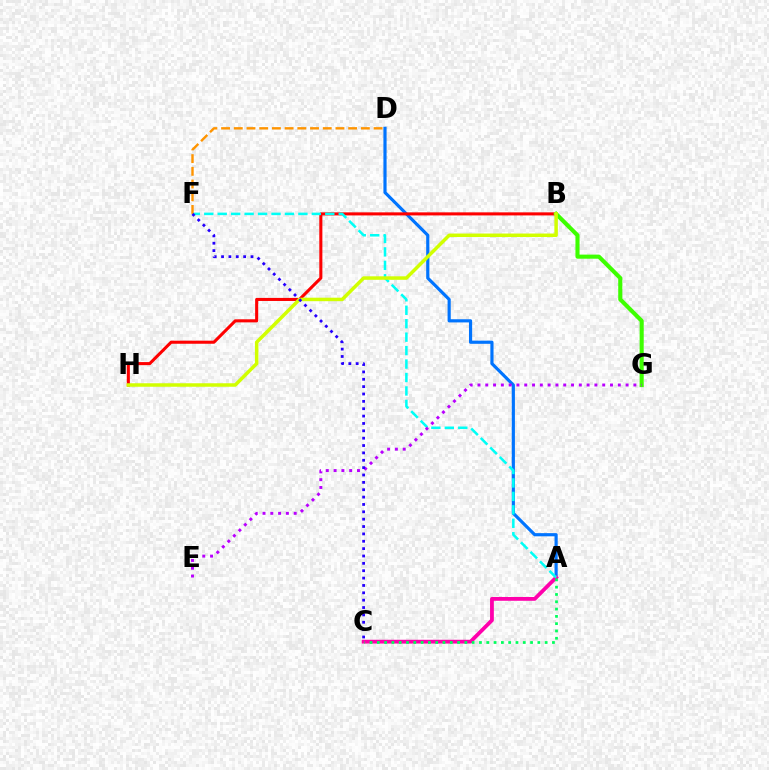{('A', 'D'): [{'color': '#0074ff', 'line_style': 'solid', 'thickness': 2.28}], ('A', 'C'): [{'color': '#ff00ac', 'line_style': 'solid', 'thickness': 2.74}, {'color': '#00ff5c', 'line_style': 'dotted', 'thickness': 1.98}], ('B', 'H'): [{'color': '#ff0000', 'line_style': 'solid', 'thickness': 2.21}, {'color': '#d1ff00', 'line_style': 'solid', 'thickness': 2.51}], ('B', 'G'): [{'color': '#3dff00', 'line_style': 'solid', 'thickness': 2.96}], ('A', 'F'): [{'color': '#00fff6', 'line_style': 'dashed', 'thickness': 1.83}], ('E', 'G'): [{'color': '#b900ff', 'line_style': 'dotted', 'thickness': 2.12}], ('D', 'F'): [{'color': '#ff9400', 'line_style': 'dashed', 'thickness': 1.73}], ('C', 'F'): [{'color': '#2500ff', 'line_style': 'dotted', 'thickness': 2.0}]}